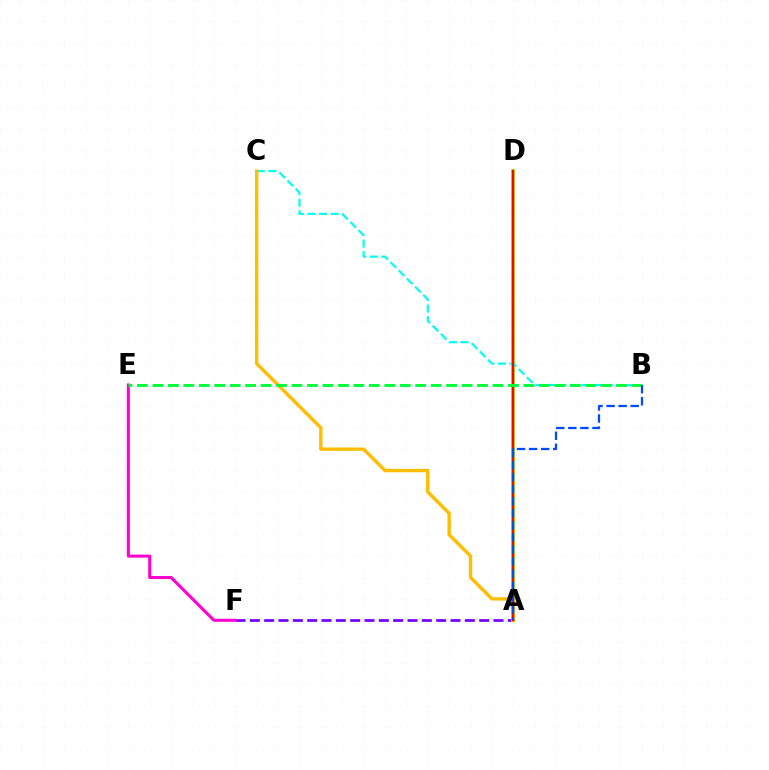{('A', 'F'): [{'color': '#7200ff', 'line_style': 'dashed', 'thickness': 1.95}], ('A', 'D'): [{'color': '#84ff00', 'line_style': 'solid', 'thickness': 2.7}, {'color': '#ff0000', 'line_style': 'solid', 'thickness': 1.7}], ('E', 'F'): [{'color': '#ff00cf', 'line_style': 'solid', 'thickness': 2.2}], ('B', 'C'): [{'color': '#00fff6', 'line_style': 'dashed', 'thickness': 1.57}], ('A', 'C'): [{'color': '#ffbd00', 'line_style': 'solid', 'thickness': 2.44}], ('B', 'E'): [{'color': '#00ff39', 'line_style': 'dashed', 'thickness': 2.1}], ('A', 'B'): [{'color': '#004bff', 'line_style': 'dashed', 'thickness': 1.64}]}